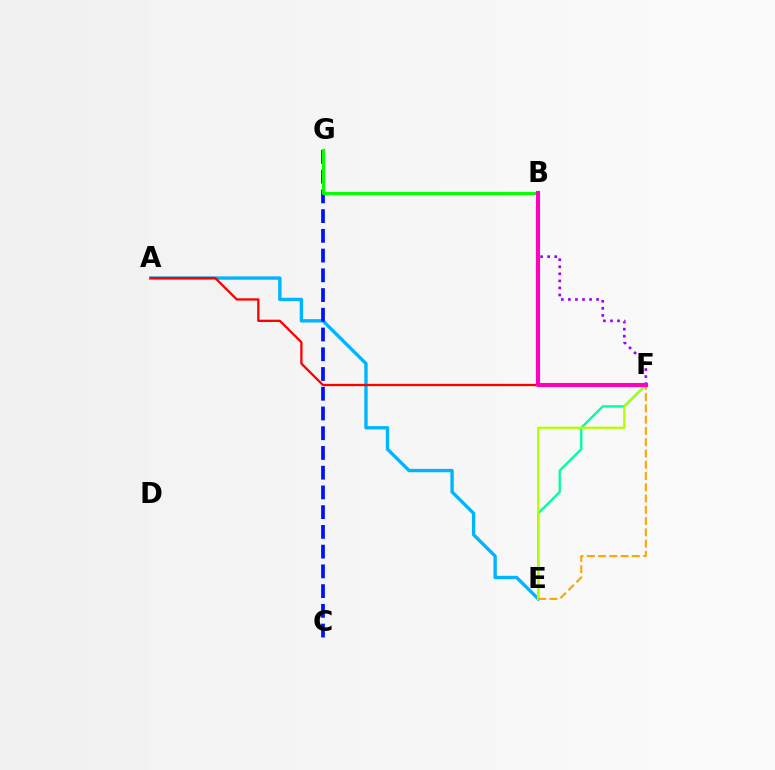{('A', 'E'): [{'color': '#00b5ff', 'line_style': 'solid', 'thickness': 2.42}], ('C', 'G'): [{'color': '#0010ff', 'line_style': 'dashed', 'thickness': 2.68}], ('E', 'F'): [{'color': '#00ff9d', 'line_style': 'solid', 'thickness': 1.69}, {'color': '#b3ff00', 'line_style': 'solid', 'thickness': 1.62}, {'color': '#ffa500', 'line_style': 'dashed', 'thickness': 1.53}], ('B', 'G'): [{'color': '#08ff00', 'line_style': 'solid', 'thickness': 2.23}], ('A', 'F'): [{'color': '#ff0000', 'line_style': 'solid', 'thickness': 1.66}], ('B', 'F'): [{'color': '#9b00ff', 'line_style': 'dotted', 'thickness': 1.92}, {'color': '#ff00bd', 'line_style': 'solid', 'thickness': 2.95}]}